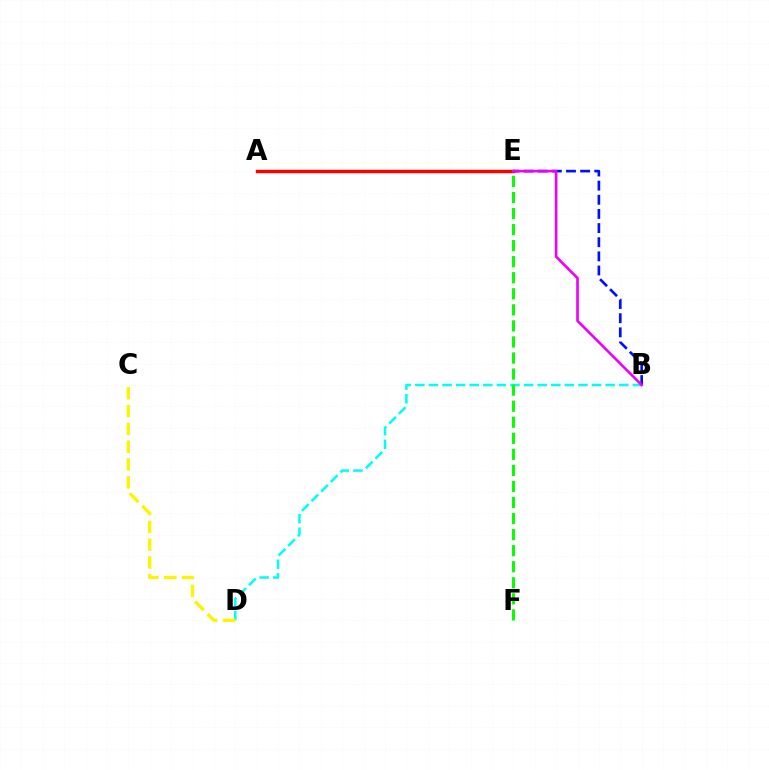{('B', 'D'): [{'color': '#00fff6', 'line_style': 'dashed', 'thickness': 1.85}], ('E', 'F'): [{'color': '#08ff00', 'line_style': 'dashed', 'thickness': 2.18}], ('C', 'D'): [{'color': '#fcf500', 'line_style': 'dashed', 'thickness': 2.42}], ('B', 'E'): [{'color': '#0010ff', 'line_style': 'dashed', 'thickness': 1.92}, {'color': '#ee00ff', 'line_style': 'solid', 'thickness': 1.9}], ('A', 'E'): [{'color': '#ff0000', 'line_style': 'solid', 'thickness': 2.45}]}